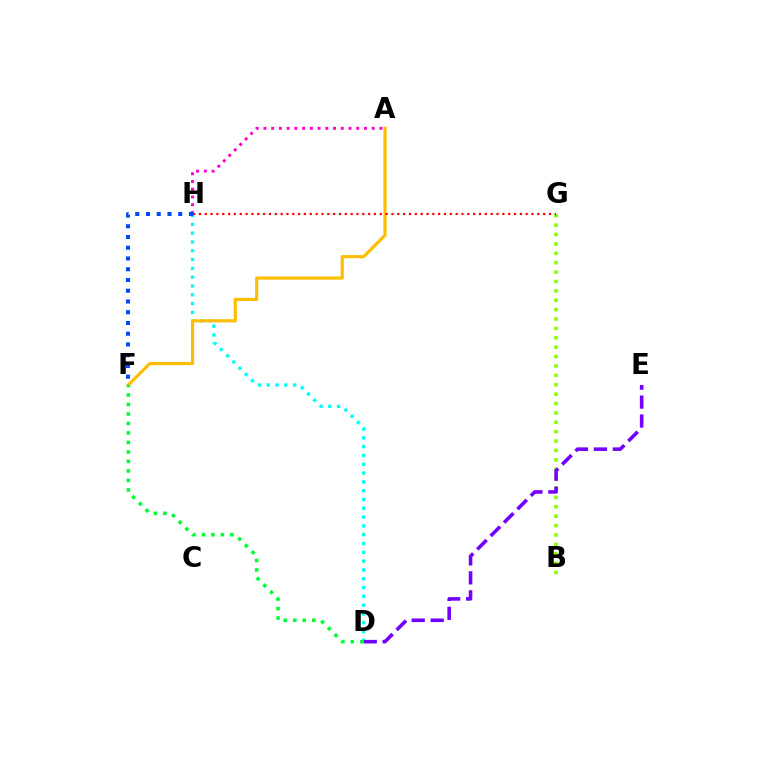{('B', 'G'): [{'color': '#84ff00', 'line_style': 'dotted', 'thickness': 2.55}], ('D', 'H'): [{'color': '#00fff6', 'line_style': 'dotted', 'thickness': 2.39}], ('D', 'E'): [{'color': '#7200ff', 'line_style': 'dashed', 'thickness': 2.57}], ('A', 'H'): [{'color': '#ff00cf', 'line_style': 'dotted', 'thickness': 2.1}], ('A', 'F'): [{'color': '#ffbd00', 'line_style': 'solid', 'thickness': 2.26}], ('F', 'H'): [{'color': '#004bff', 'line_style': 'dotted', 'thickness': 2.92}], ('D', 'F'): [{'color': '#00ff39', 'line_style': 'dotted', 'thickness': 2.58}], ('G', 'H'): [{'color': '#ff0000', 'line_style': 'dotted', 'thickness': 1.59}]}